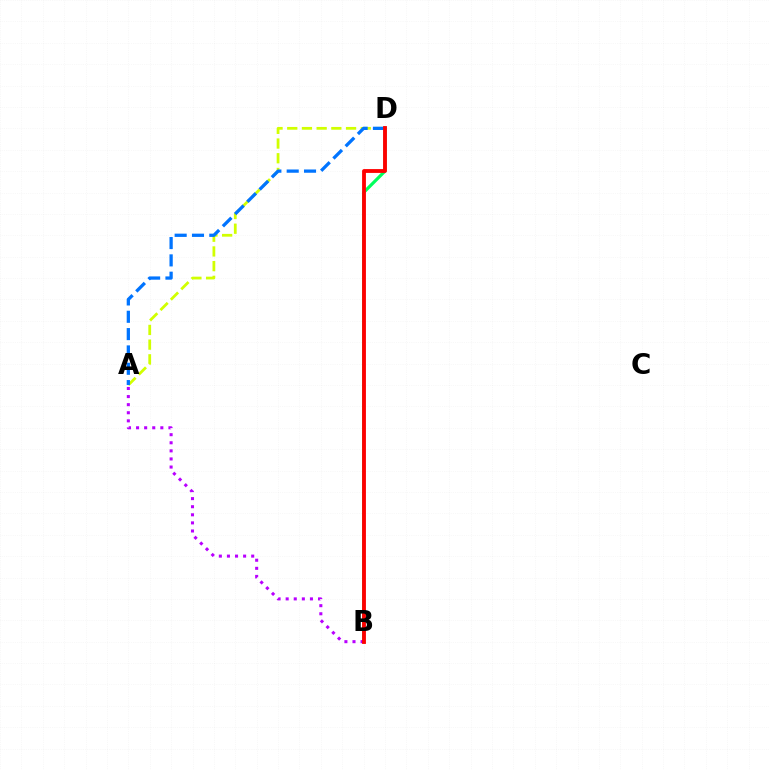{('B', 'D'): [{'color': '#00ff5c', 'line_style': 'solid', 'thickness': 2.29}, {'color': '#ff0000', 'line_style': 'solid', 'thickness': 2.75}], ('A', 'D'): [{'color': '#d1ff00', 'line_style': 'dashed', 'thickness': 2.0}, {'color': '#0074ff', 'line_style': 'dashed', 'thickness': 2.35}], ('A', 'B'): [{'color': '#b900ff', 'line_style': 'dotted', 'thickness': 2.2}]}